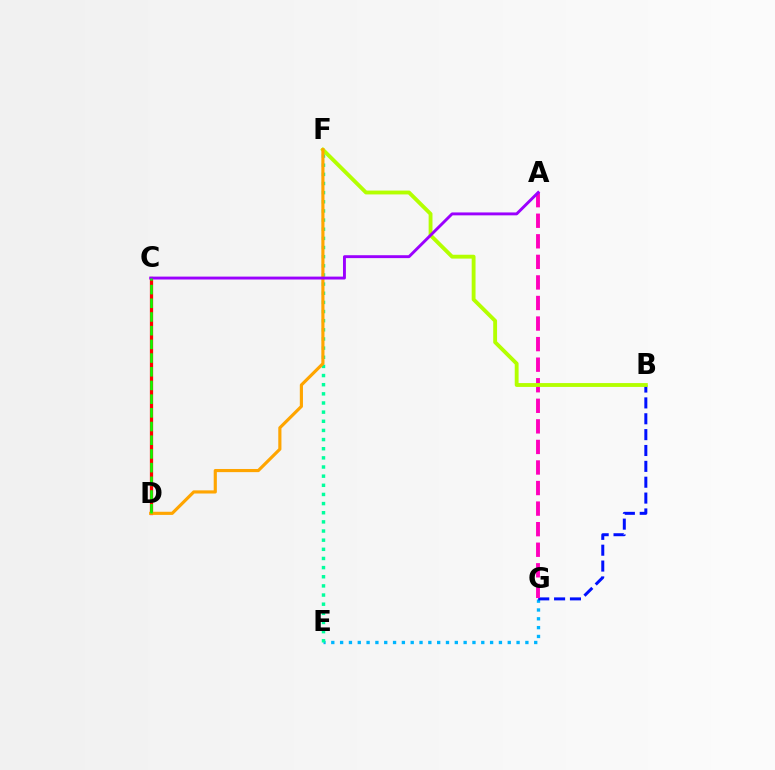{('E', 'G'): [{'color': '#00b5ff', 'line_style': 'dotted', 'thickness': 2.4}], ('B', 'G'): [{'color': '#0010ff', 'line_style': 'dashed', 'thickness': 2.15}], ('C', 'D'): [{'color': '#ff0000', 'line_style': 'solid', 'thickness': 2.34}, {'color': '#08ff00', 'line_style': 'dashed', 'thickness': 1.86}], ('E', 'F'): [{'color': '#00ff9d', 'line_style': 'dotted', 'thickness': 2.48}], ('A', 'G'): [{'color': '#ff00bd', 'line_style': 'dashed', 'thickness': 2.79}], ('B', 'F'): [{'color': '#b3ff00', 'line_style': 'solid', 'thickness': 2.77}], ('D', 'F'): [{'color': '#ffa500', 'line_style': 'solid', 'thickness': 2.26}], ('A', 'C'): [{'color': '#9b00ff', 'line_style': 'solid', 'thickness': 2.09}]}